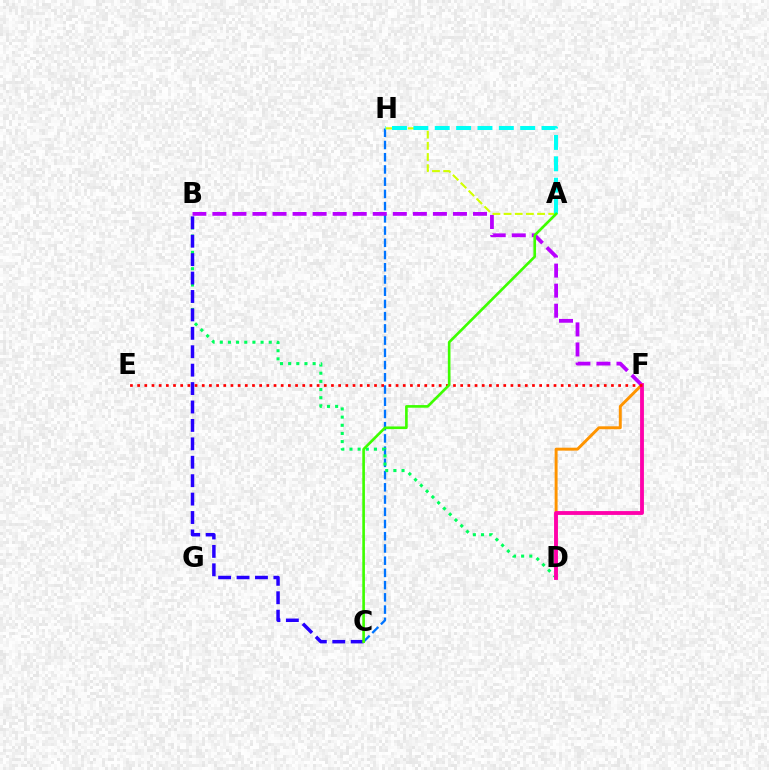{('D', 'F'): [{'color': '#ff9400', 'line_style': 'solid', 'thickness': 2.12}, {'color': '#ff00ac', 'line_style': 'solid', 'thickness': 2.77}], ('C', 'H'): [{'color': '#0074ff', 'line_style': 'dashed', 'thickness': 1.66}], ('A', 'H'): [{'color': '#d1ff00', 'line_style': 'dashed', 'thickness': 1.52}, {'color': '#00fff6', 'line_style': 'dashed', 'thickness': 2.9}], ('B', 'D'): [{'color': '#00ff5c', 'line_style': 'dotted', 'thickness': 2.22}], ('B', 'F'): [{'color': '#b900ff', 'line_style': 'dashed', 'thickness': 2.72}], ('E', 'F'): [{'color': '#ff0000', 'line_style': 'dotted', 'thickness': 1.95}], ('B', 'C'): [{'color': '#2500ff', 'line_style': 'dashed', 'thickness': 2.5}], ('A', 'C'): [{'color': '#3dff00', 'line_style': 'solid', 'thickness': 1.9}]}